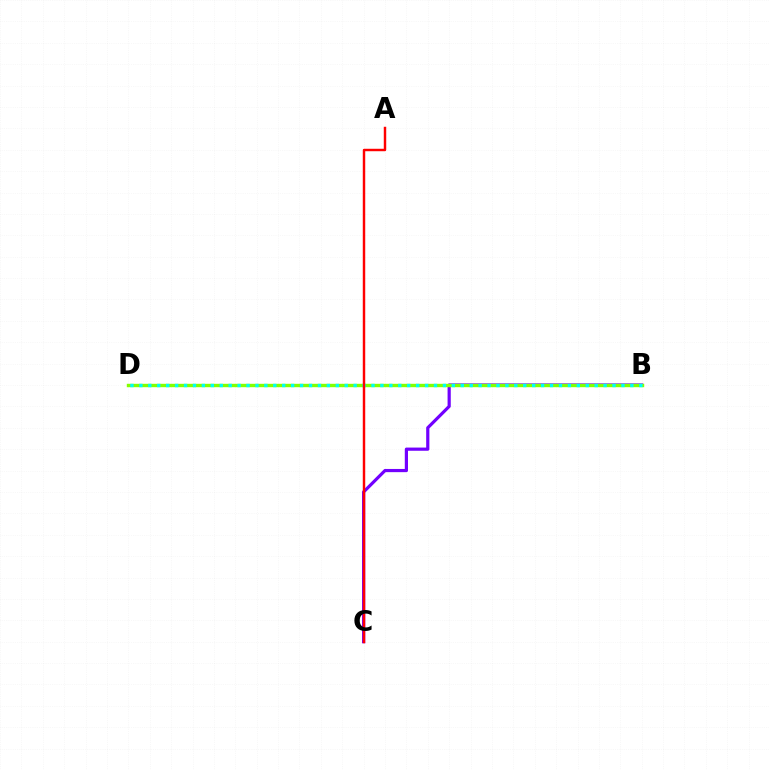{('B', 'C'): [{'color': '#7200ff', 'line_style': 'solid', 'thickness': 2.3}], ('B', 'D'): [{'color': '#84ff00', 'line_style': 'solid', 'thickness': 2.45}, {'color': '#00fff6', 'line_style': 'dotted', 'thickness': 2.43}], ('A', 'C'): [{'color': '#ff0000', 'line_style': 'solid', 'thickness': 1.76}]}